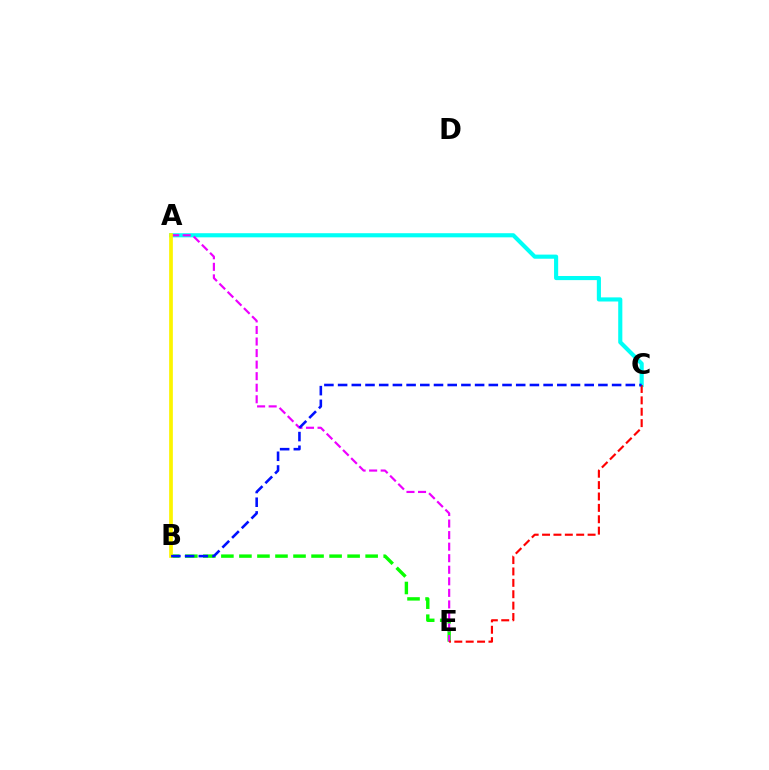{('B', 'E'): [{'color': '#08ff00', 'line_style': 'dashed', 'thickness': 2.45}], ('A', 'C'): [{'color': '#00fff6', 'line_style': 'solid', 'thickness': 2.97}], ('A', 'E'): [{'color': '#ee00ff', 'line_style': 'dashed', 'thickness': 1.57}], ('A', 'B'): [{'color': '#fcf500', 'line_style': 'solid', 'thickness': 2.67}], ('C', 'E'): [{'color': '#ff0000', 'line_style': 'dashed', 'thickness': 1.55}], ('B', 'C'): [{'color': '#0010ff', 'line_style': 'dashed', 'thickness': 1.86}]}